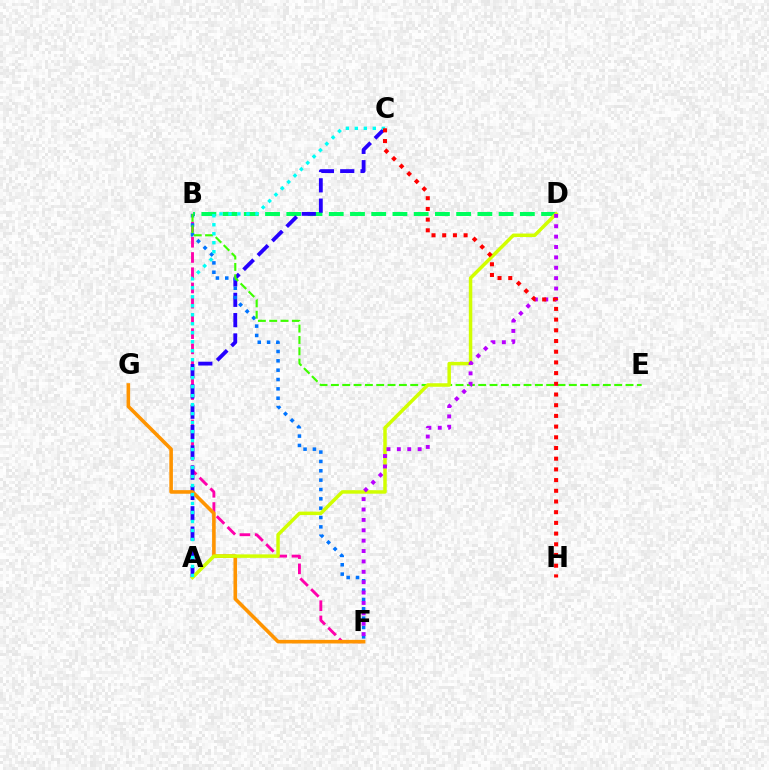{('B', 'F'): [{'color': '#ff00ac', 'line_style': 'dashed', 'thickness': 2.07}, {'color': '#0074ff', 'line_style': 'dotted', 'thickness': 2.54}], ('B', 'D'): [{'color': '#00ff5c', 'line_style': 'dashed', 'thickness': 2.88}], ('A', 'C'): [{'color': '#2500ff', 'line_style': 'dashed', 'thickness': 2.76}, {'color': '#00fff6', 'line_style': 'dotted', 'thickness': 2.44}], ('B', 'E'): [{'color': '#3dff00', 'line_style': 'dashed', 'thickness': 1.54}], ('F', 'G'): [{'color': '#ff9400', 'line_style': 'solid', 'thickness': 2.59}], ('A', 'D'): [{'color': '#d1ff00', 'line_style': 'solid', 'thickness': 2.51}], ('D', 'F'): [{'color': '#b900ff', 'line_style': 'dotted', 'thickness': 2.82}], ('C', 'H'): [{'color': '#ff0000', 'line_style': 'dotted', 'thickness': 2.91}]}